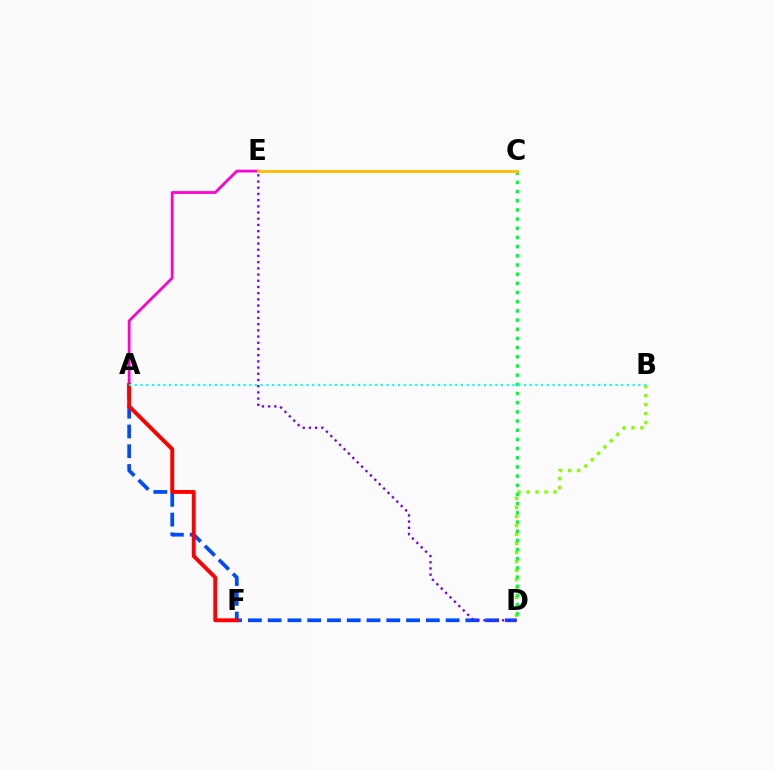{('A', 'D'): [{'color': '#004bff', 'line_style': 'dashed', 'thickness': 2.69}], ('A', 'E'): [{'color': '#ff00cf', 'line_style': 'solid', 'thickness': 2.0}], ('D', 'E'): [{'color': '#7200ff', 'line_style': 'dotted', 'thickness': 1.68}], ('A', 'F'): [{'color': '#ff0000', 'line_style': 'solid', 'thickness': 2.81}], ('B', 'D'): [{'color': '#84ff00', 'line_style': 'dotted', 'thickness': 2.44}], ('C', 'D'): [{'color': '#00ff39', 'line_style': 'dotted', 'thickness': 2.49}], ('A', 'B'): [{'color': '#00fff6', 'line_style': 'dotted', 'thickness': 1.55}], ('C', 'E'): [{'color': '#ffbd00', 'line_style': 'solid', 'thickness': 2.03}]}